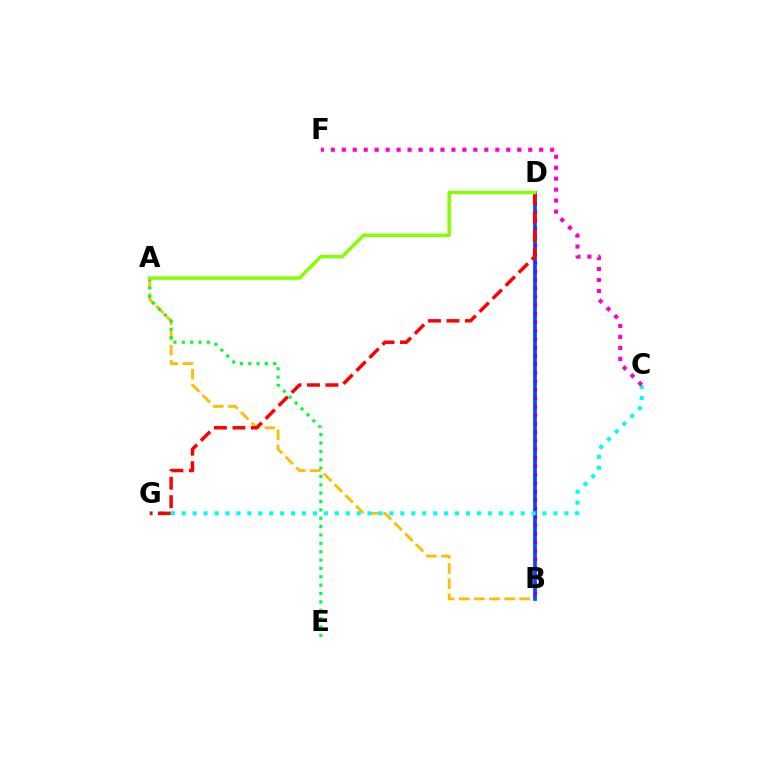{('B', 'D'): [{'color': '#004bff', 'line_style': 'solid', 'thickness': 2.69}, {'color': '#7200ff', 'line_style': 'dotted', 'thickness': 2.3}], ('A', 'B'): [{'color': '#ffbd00', 'line_style': 'dashed', 'thickness': 2.06}], ('C', 'G'): [{'color': '#00fff6', 'line_style': 'dotted', 'thickness': 2.97}], ('D', 'G'): [{'color': '#ff0000', 'line_style': 'dashed', 'thickness': 2.51}], ('C', 'F'): [{'color': '#ff00cf', 'line_style': 'dotted', 'thickness': 2.98}], ('A', 'E'): [{'color': '#00ff39', 'line_style': 'dotted', 'thickness': 2.27}], ('A', 'D'): [{'color': '#84ff00', 'line_style': 'solid', 'thickness': 2.49}]}